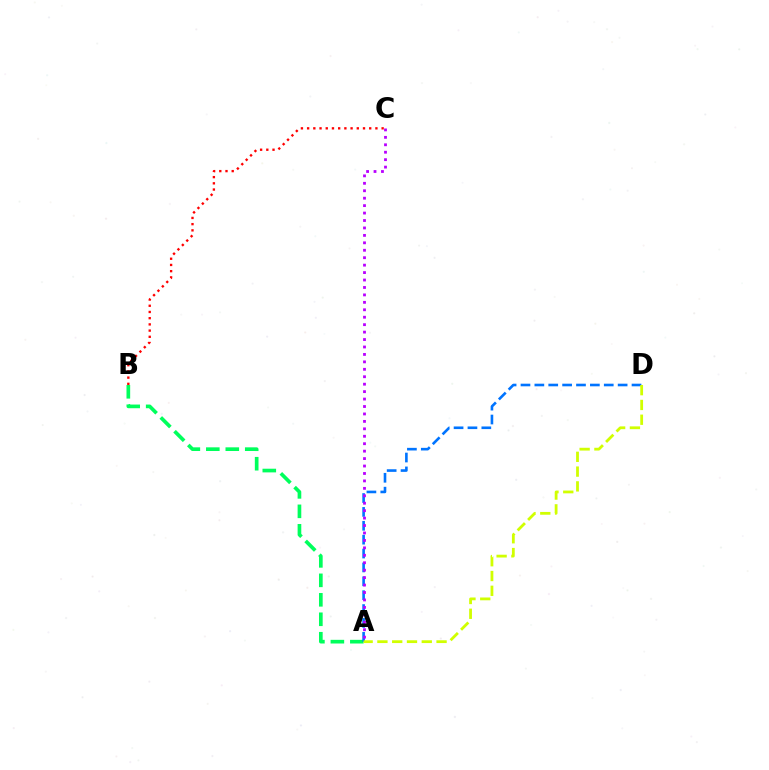{('B', 'C'): [{'color': '#ff0000', 'line_style': 'dotted', 'thickness': 1.69}], ('A', 'B'): [{'color': '#00ff5c', 'line_style': 'dashed', 'thickness': 2.64}], ('A', 'D'): [{'color': '#0074ff', 'line_style': 'dashed', 'thickness': 1.89}, {'color': '#d1ff00', 'line_style': 'dashed', 'thickness': 2.01}], ('A', 'C'): [{'color': '#b900ff', 'line_style': 'dotted', 'thickness': 2.02}]}